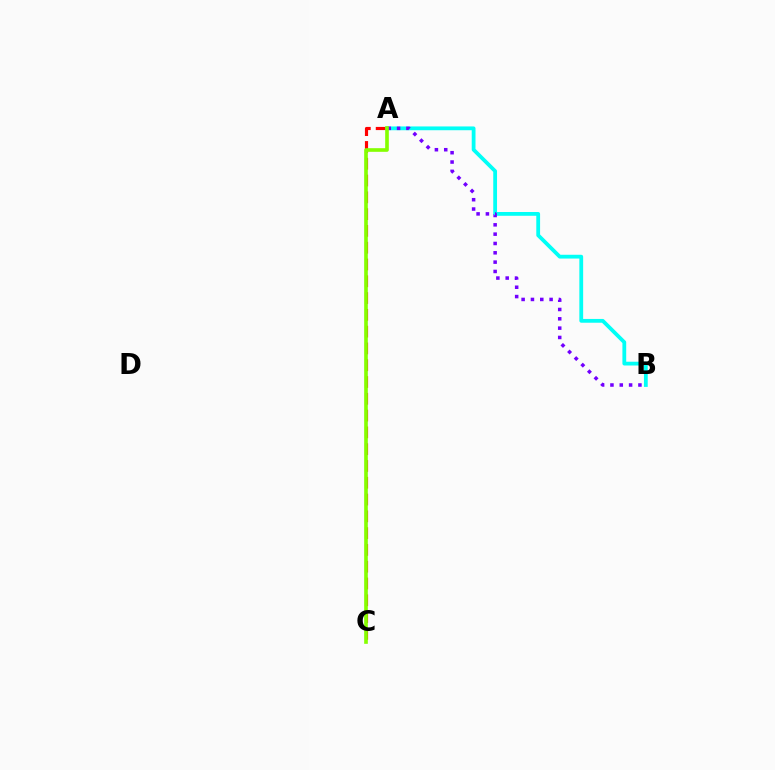{('A', 'C'): [{'color': '#ff0000', 'line_style': 'dashed', 'thickness': 2.28}, {'color': '#84ff00', 'line_style': 'solid', 'thickness': 2.62}], ('A', 'B'): [{'color': '#00fff6', 'line_style': 'solid', 'thickness': 2.73}, {'color': '#7200ff', 'line_style': 'dotted', 'thickness': 2.53}]}